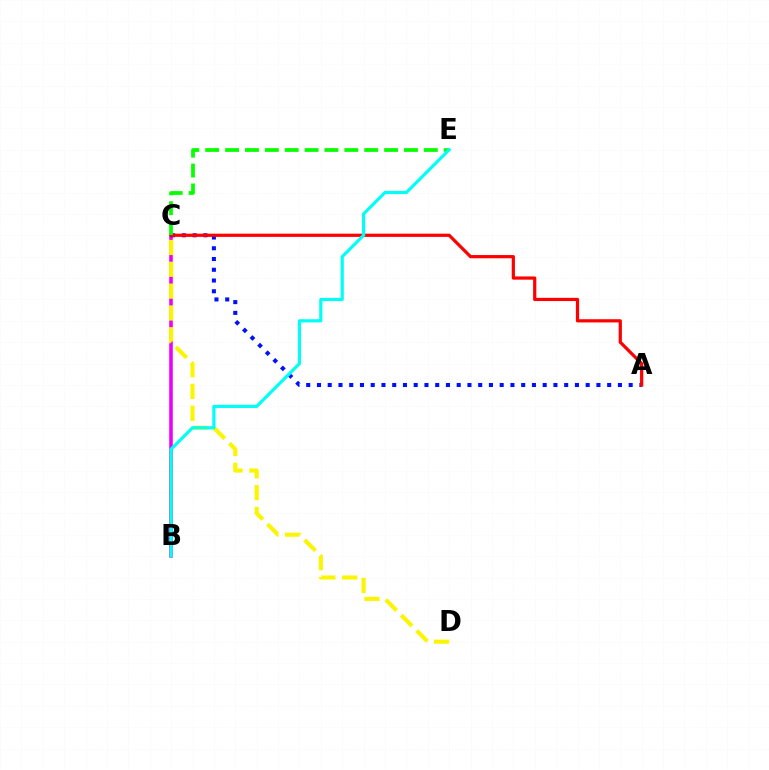{('B', 'C'): [{'color': '#ee00ff', 'line_style': 'solid', 'thickness': 2.58}], ('A', 'C'): [{'color': '#0010ff', 'line_style': 'dotted', 'thickness': 2.92}, {'color': '#ff0000', 'line_style': 'solid', 'thickness': 2.32}], ('C', 'D'): [{'color': '#fcf500', 'line_style': 'dashed', 'thickness': 2.97}], ('C', 'E'): [{'color': '#08ff00', 'line_style': 'dashed', 'thickness': 2.7}], ('B', 'E'): [{'color': '#00fff6', 'line_style': 'solid', 'thickness': 2.29}]}